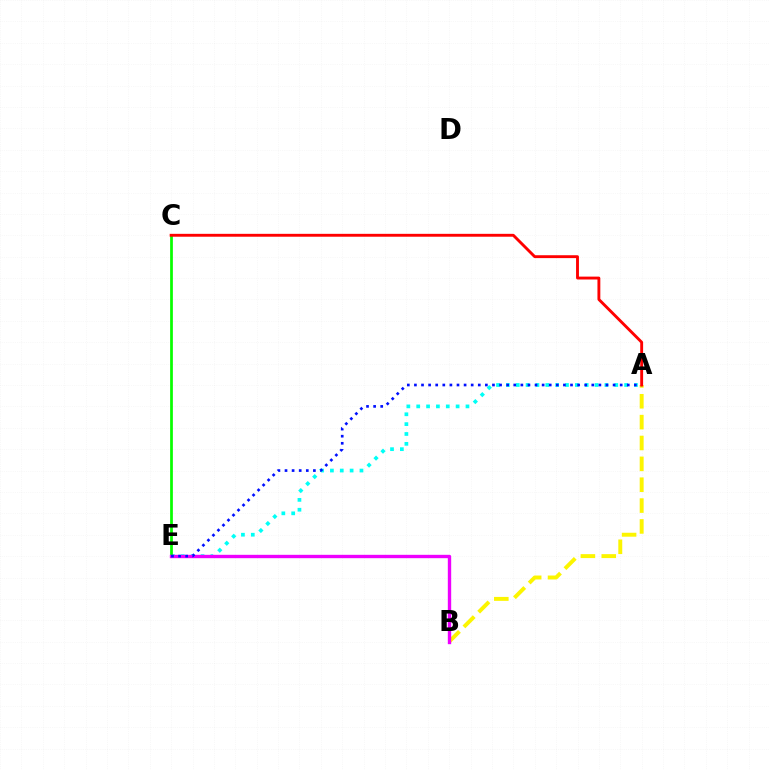{('A', 'E'): [{'color': '#00fff6', 'line_style': 'dotted', 'thickness': 2.68}, {'color': '#0010ff', 'line_style': 'dotted', 'thickness': 1.93}], ('C', 'E'): [{'color': '#08ff00', 'line_style': 'solid', 'thickness': 1.98}], ('A', 'B'): [{'color': '#fcf500', 'line_style': 'dashed', 'thickness': 2.83}], ('B', 'E'): [{'color': '#ee00ff', 'line_style': 'solid', 'thickness': 2.43}], ('A', 'C'): [{'color': '#ff0000', 'line_style': 'solid', 'thickness': 2.07}]}